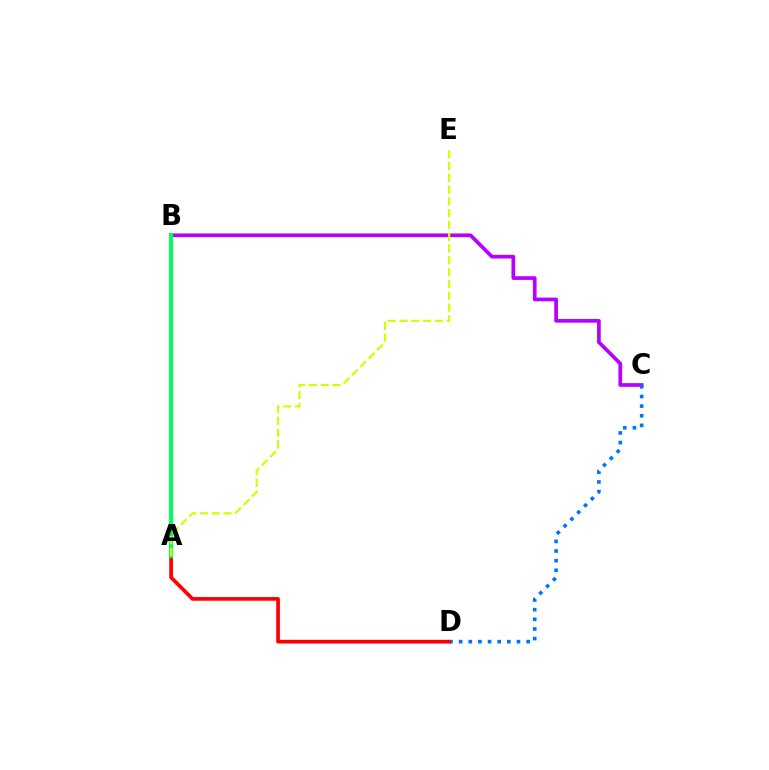{('B', 'C'): [{'color': '#b900ff', 'line_style': 'solid', 'thickness': 2.67}], ('C', 'D'): [{'color': '#0074ff', 'line_style': 'dotted', 'thickness': 2.62}], ('A', 'D'): [{'color': '#ff0000', 'line_style': 'solid', 'thickness': 2.66}], ('A', 'B'): [{'color': '#00ff5c', 'line_style': 'solid', 'thickness': 2.94}], ('A', 'E'): [{'color': '#d1ff00', 'line_style': 'dashed', 'thickness': 1.6}]}